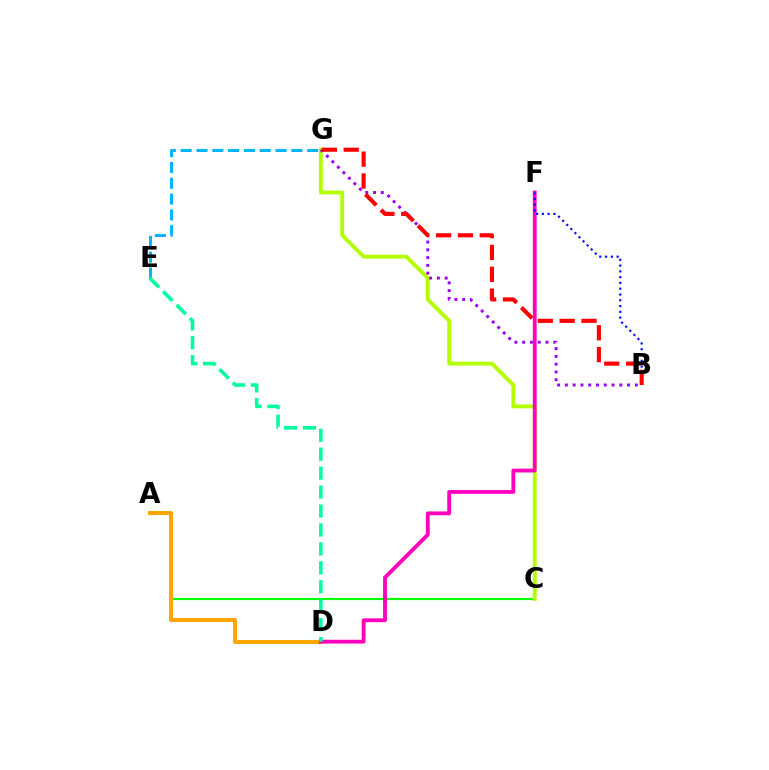{('E', 'G'): [{'color': '#00b5ff', 'line_style': 'dashed', 'thickness': 2.15}], ('A', 'C'): [{'color': '#08ff00', 'line_style': 'solid', 'thickness': 1.56}], ('C', 'G'): [{'color': '#b3ff00', 'line_style': 'solid', 'thickness': 2.77}], ('B', 'G'): [{'color': '#9b00ff', 'line_style': 'dotted', 'thickness': 2.11}, {'color': '#ff0000', 'line_style': 'dashed', 'thickness': 2.97}], ('A', 'D'): [{'color': '#ffa500', 'line_style': 'solid', 'thickness': 2.88}], ('D', 'F'): [{'color': '#ff00bd', 'line_style': 'solid', 'thickness': 2.75}], ('B', 'F'): [{'color': '#0010ff', 'line_style': 'dotted', 'thickness': 1.57}], ('D', 'E'): [{'color': '#00ff9d', 'line_style': 'dashed', 'thickness': 2.57}]}